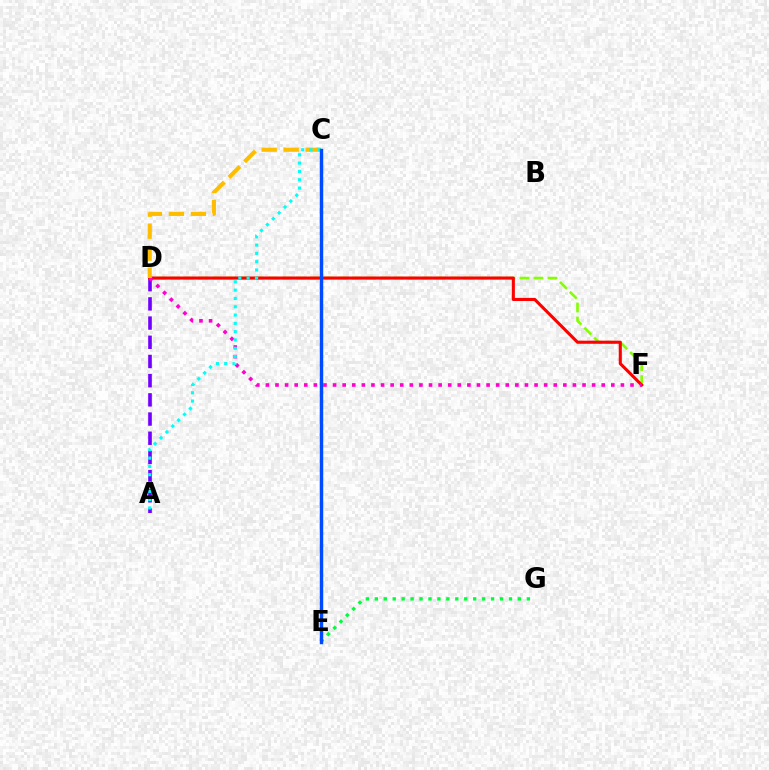{('D', 'F'): [{'color': '#84ff00', 'line_style': 'dashed', 'thickness': 1.9}, {'color': '#ff0000', 'line_style': 'solid', 'thickness': 2.22}, {'color': '#ff00cf', 'line_style': 'dotted', 'thickness': 2.61}], ('A', 'D'): [{'color': '#7200ff', 'line_style': 'dashed', 'thickness': 2.61}], ('C', 'D'): [{'color': '#ffbd00', 'line_style': 'dashed', 'thickness': 2.99}], ('E', 'G'): [{'color': '#00ff39', 'line_style': 'dotted', 'thickness': 2.43}], ('A', 'C'): [{'color': '#00fff6', 'line_style': 'dotted', 'thickness': 2.26}], ('C', 'E'): [{'color': '#004bff', 'line_style': 'solid', 'thickness': 2.48}]}